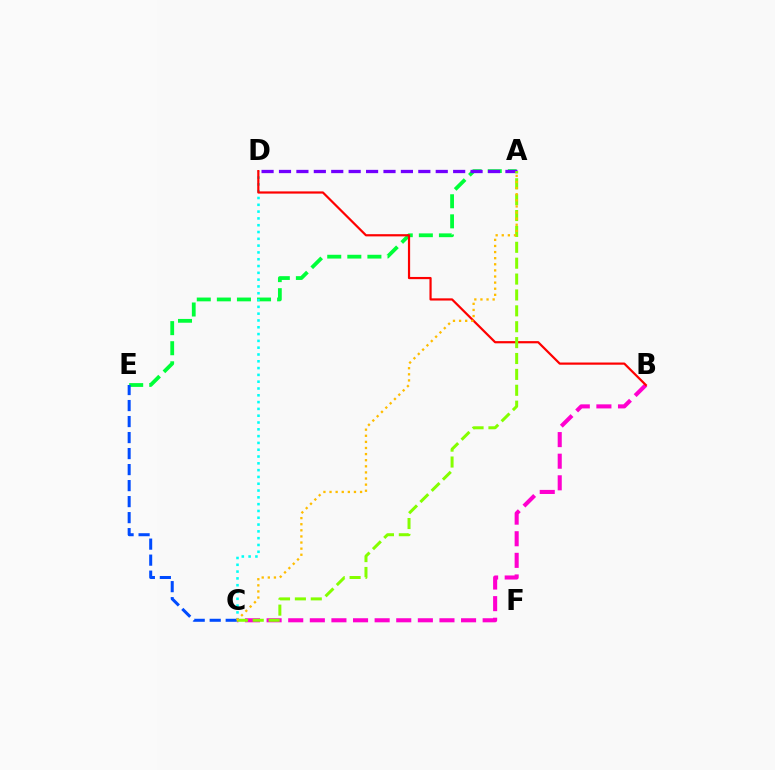{('A', 'E'): [{'color': '#00ff39', 'line_style': 'dashed', 'thickness': 2.73}], ('C', 'D'): [{'color': '#00fff6', 'line_style': 'dotted', 'thickness': 1.85}], ('B', 'C'): [{'color': '#ff00cf', 'line_style': 'dashed', 'thickness': 2.94}], ('C', 'E'): [{'color': '#004bff', 'line_style': 'dashed', 'thickness': 2.18}], ('B', 'D'): [{'color': '#ff0000', 'line_style': 'solid', 'thickness': 1.59}], ('A', 'D'): [{'color': '#7200ff', 'line_style': 'dashed', 'thickness': 2.37}], ('A', 'C'): [{'color': '#84ff00', 'line_style': 'dashed', 'thickness': 2.16}, {'color': '#ffbd00', 'line_style': 'dotted', 'thickness': 1.66}]}